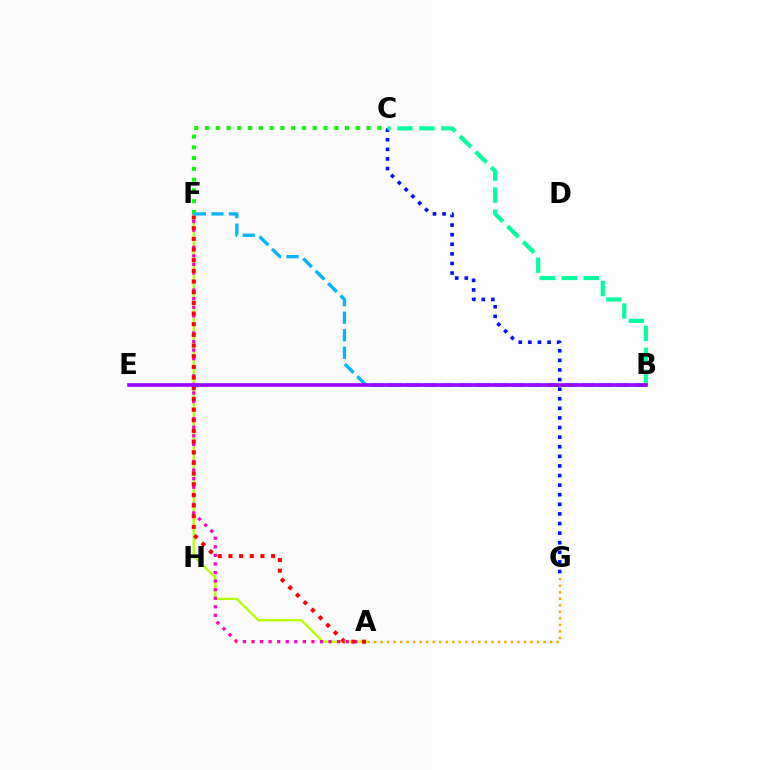{('A', 'F'): [{'color': '#b3ff00', 'line_style': 'solid', 'thickness': 1.67}, {'color': '#ff00bd', 'line_style': 'dotted', 'thickness': 2.33}, {'color': '#ff0000', 'line_style': 'dotted', 'thickness': 2.9}], ('C', 'G'): [{'color': '#0010ff', 'line_style': 'dotted', 'thickness': 2.61}], ('C', 'F'): [{'color': '#08ff00', 'line_style': 'dotted', 'thickness': 2.93}], ('B', 'C'): [{'color': '#00ff9d', 'line_style': 'dashed', 'thickness': 2.99}], ('B', 'F'): [{'color': '#00b5ff', 'line_style': 'dashed', 'thickness': 2.38}], ('B', 'E'): [{'color': '#9b00ff', 'line_style': 'solid', 'thickness': 2.6}], ('A', 'G'): [{'color': '#ffa500', 'line_style': 'dotted', 'thickness': 1.77}]}